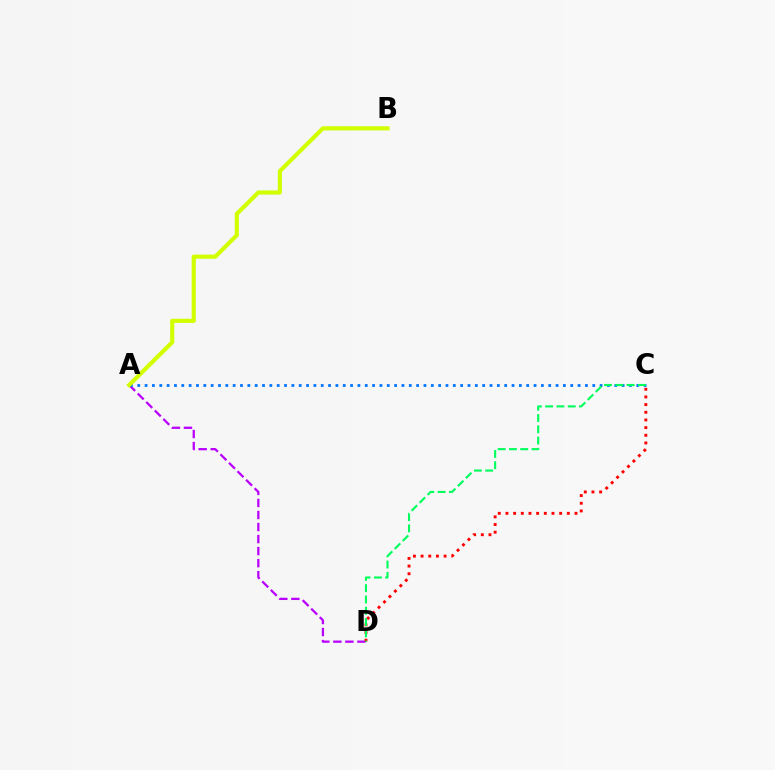{('A', 'D'): [{'color': '#b900ff', 'line_style': 'dashed', 'thickness': 1.64}], ('A', 'C'): [{'color': '#0074ff', 'line_style': 'dotted', 'thickness': 1.99}], ('C', 'D'): [{'color': '#ff0000', 'line_style': 'dotted', 'thickness': 2.08}, {'color': '#00ff5c', 'line_style': 'dashed', 'thickness': 1.53}], ('A', 'B'): [{'color': '#d1ff00', 'line_style': 'solid', 'thickness': 2.98}]}